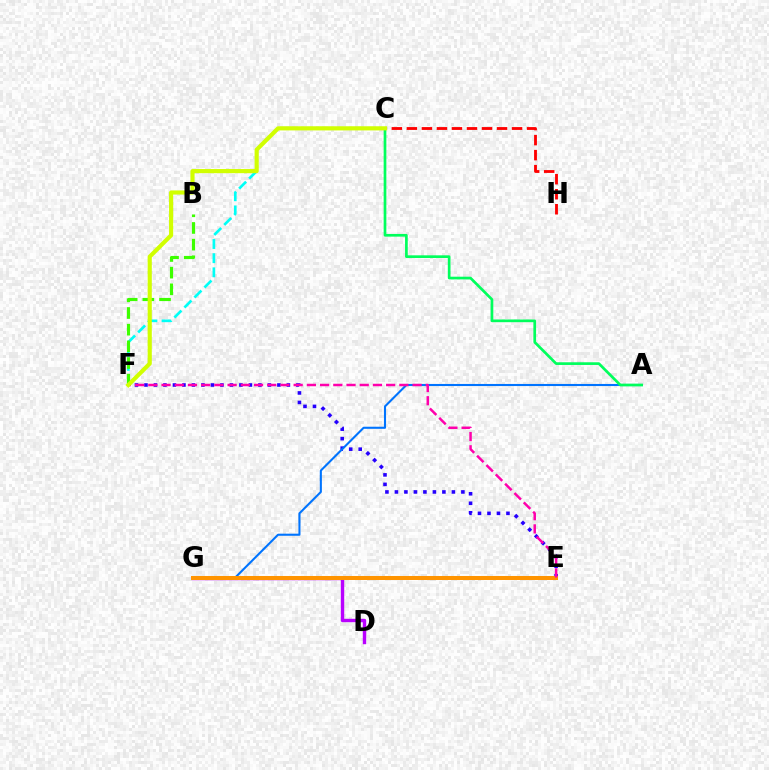{('C', 'F'): [{'color': '#00fff6', 'line_style': 'dashed', 'thickness': 1.92}, {'color': '#d1ff00', 'line_style': 'solid', 'thickness': 2.99}], ('D', 'G'): [{'color': '#b900ff', 'line_style': 'solid', 'thickness': 2.46}], ('E', 'F'): [{'color': '#2500ff', 'line_style': 'dotted', 'thickness': 2.58}, {'color': '#ff00ac', 'line_style': 'dashed', 'thickness': 1.8}], ('A', 'G'): [{'color': '#0074ff', 'line_style': 'solid', 'thickness': 1.51}], ('C', 'H'): [{'color': '#ff0000', 'line_style': 'dashed', 'thickness': 2.04}], ('E', 'G'): [{'color': '#ff9400', 'line_style': 'solid', 'thickness': 2.89}], ('B', 'F'): [{'color': '#3dff00', 'line_style': 'dashed', 'thickness': 2.26}], ('A', 'C'): [{'color': '#00ff5c', 'line_style': 'solid', 'thickness': 1.94}]}